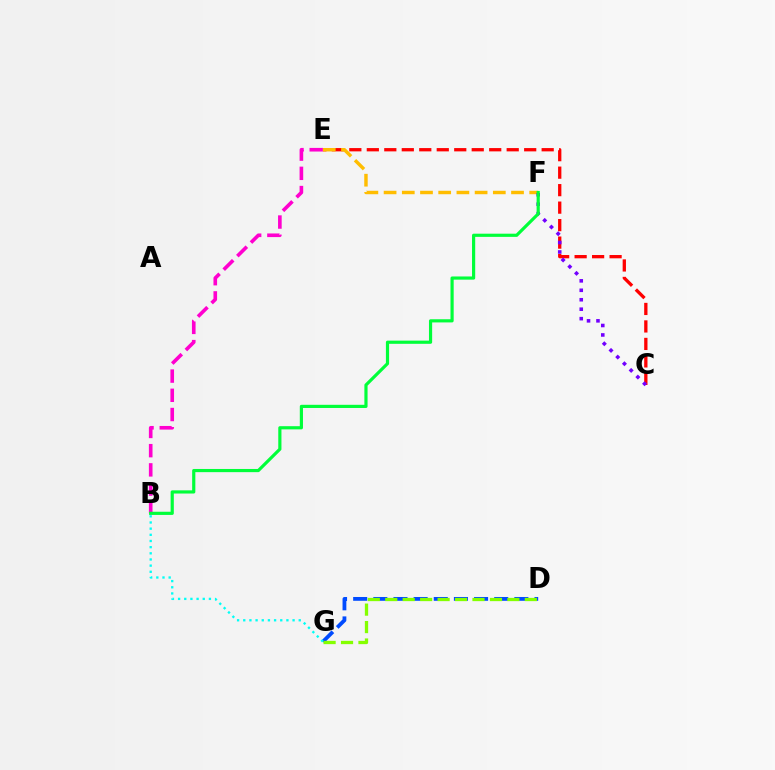{('D', 'G'): [{'color': '#004bff', 'line_style': 'dashed', 'thickness': 2.74}, {'color': '#84ff00', 'line_style': 'dashed', 'thickness': 2.37}], ('C', 'E'): [{'color': '#ff0000', 'line_style': 'dashed', 'thickness': 2.38}], ('B', 'E'): [{'color': '#ff00cf', 'line_style': 'dashed', 'thickness': 2.61}], ('E', 'F'): [{'color': '#ffbd00', 'line_style': 'dashed', 'thickness': 2.47}], ('C', 'F'): [{'color': '#7200ff', 'line_style': 'dotted', 'thickness': 2.57}], ('B', 'F'): [{'color': '#00ff39', 'line_style': 'solid', 'thickness': 2.29}], ('B', 'G'): [{'color': '#00fff6', 'line_style': 'dotted', 'thickness': 1.68}]}